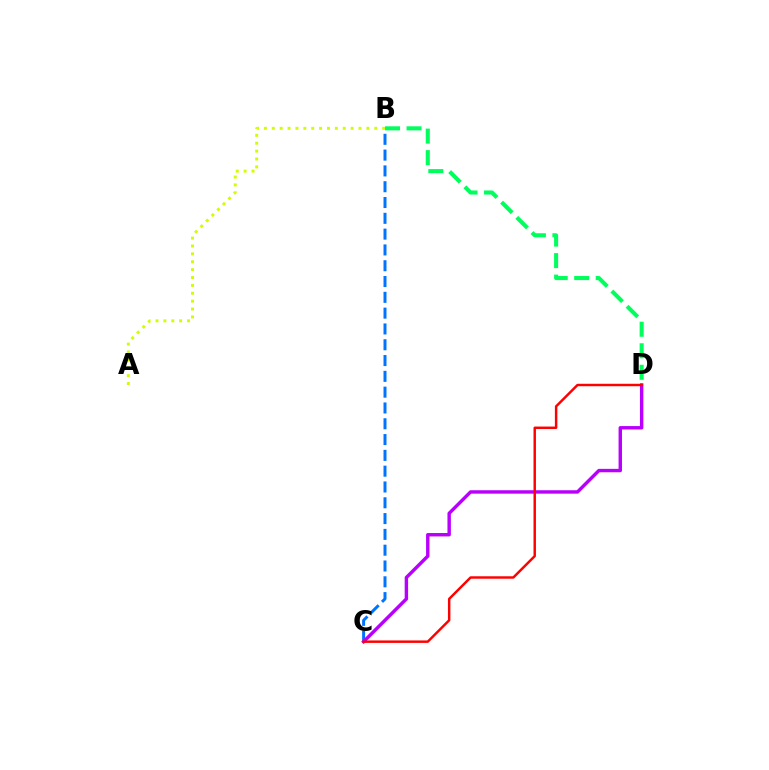{('B', 'C'): [{'color': '#0074ff', 'line_style': 'dashed', 'thickness': 2.15}], ('A', 'B'): [{'color': '#d1ff00', 'line_style': 'dotted', 'thickness': 2.14}], ('C', 'D'): [{'color': '#b900ff', 'line_style': 'solid', 'thickness': 2.46}, {'color': '#ff0000', 'line_style': 'solid', 'thickness': 1.77}], ('B', 'D'): [{'color': '#00ff5c', 'line_style': 'dashed', 'thickness': 2.92}]}